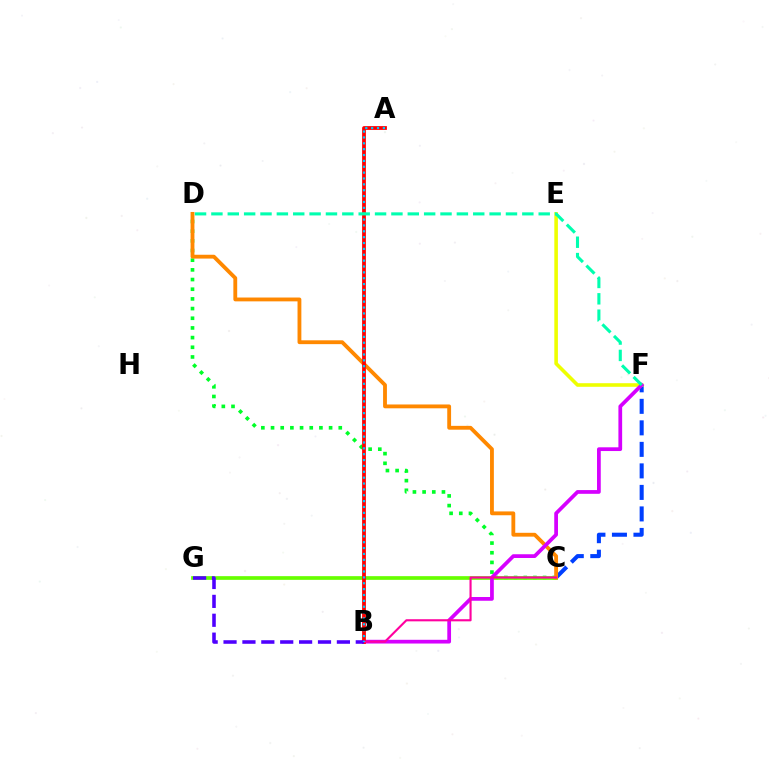{('C', 'D'): [{'color': '#00ff27', 'line_style': 'dotted', 'thickness': 2.63}, {'color': '#ff8800', 'line_style': 'solid', 'thickness': 2.76}], ('C', 'F'): [{'color': '#003fff', 'line_style': 'dashed', 'thickness': 2.92}], ('E', 'F'): [{'color': '#eeff00', 'line_style': 'solid', 'thickness': 2.59}], ('C', 'G'): [{'color': '#66ff00', 'line_style': 'solid', 'thickness': 2.66}], ('B', 'F'): [{'color': '#d600ff', 'line_style': 'solid', 'thickness': 2.69}], ('A', 'B'): [{'color': '#ff0000', 'line_style': 'solid', 'thickness': 2.72}, {'color': '#00c7ff', 'line_style': 'dotted', 'thickness': 1.59}], ('B', 'C'): [{'color': '#ff00a0', 'line_style': 'solid', 'thickness': 1.53}], ('B', 'G'): [{'color': '#4f00ff', 'line_style': 'dashed', 'thickness': 2.57}], ('D', 'F'): [{'color': '#00ffaf', 'line_style': 'dashed', 'thickness': 2.22}]}